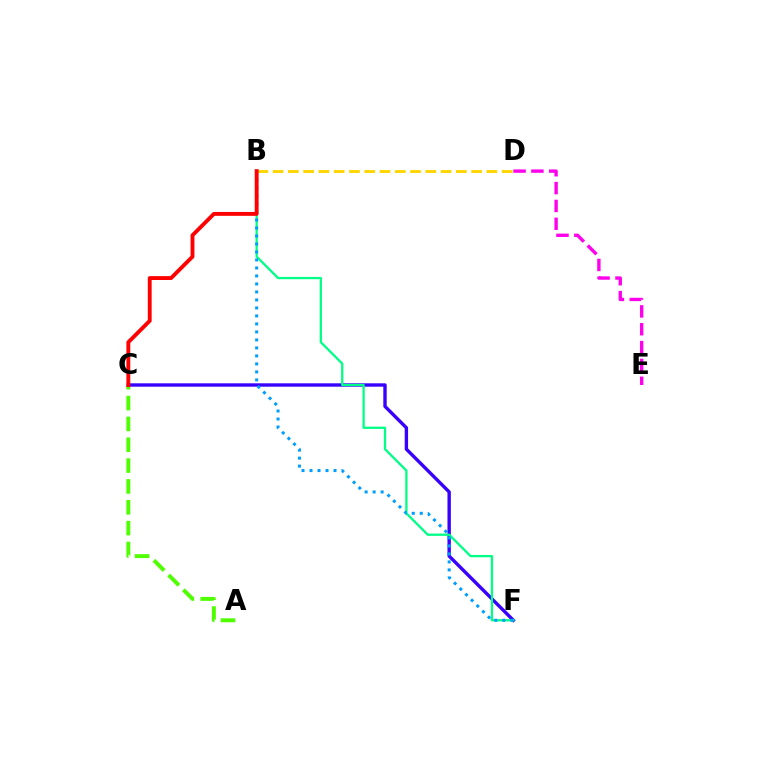{('A', 'C'): [{'color': '#4fff00', 'line_style': 'dashed', 'thickness': 2.83}], ('C', 'F'): [{'color': '#3700ff', 'line_style': 'solid', 'thickness': 2.43}], ('B', 'D'): [{'color': '#ffd500', 'line_style': 'dashed', 'thickness': 2.07}], ('D', 'E'): [{'color': '#ff00ed', 'line_style': 'dashed', 'thickness': 2.42}], ('B', 'F'): [{'color': '#00ff86', 'line_style': 'solid', 'thickness': 1.64}, {'color': '#009eff', 'line_style': 'dotted', 'thickness': 2.17}], ('B', 'C'): [{'color': '#ff0000', 'line_style': 'solid', 'thickness': 2.79}]}